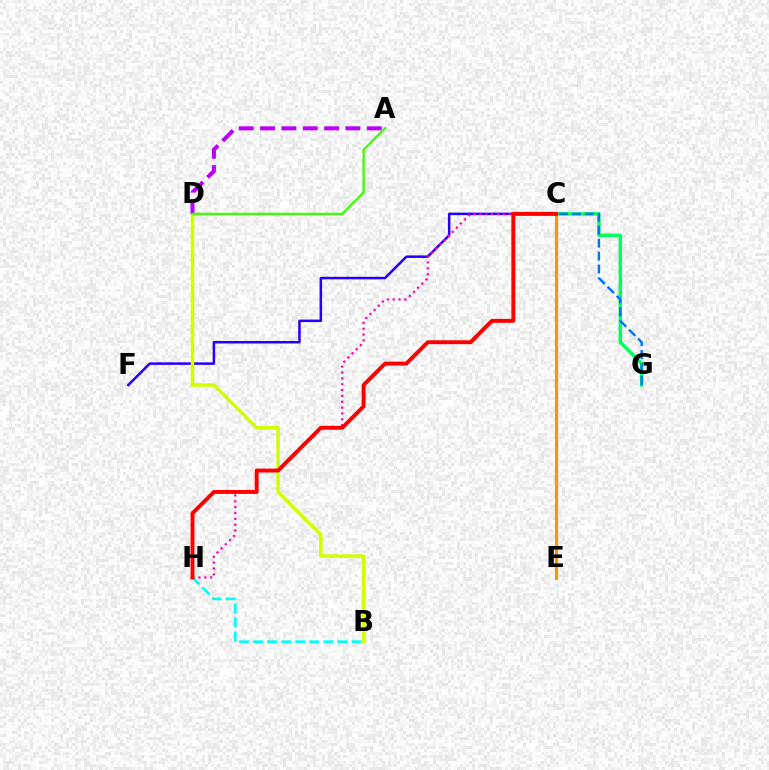{('C', 'F'): [{'color': '#2500ff', 'line_style': 'solid', 'thickness': 1.82}], ('B', 'D'): [{'color': '#d1ff00', 'line_style': 'solid', 'thickness': 2.51}], ('A', 'D'): [{'color': '#b900ff', 'line_style': 'dashed', 'thickness': 2.9}, {'color': '#3dff00', 'line_style': 'solid', 'thickness': 1.63}], ('C', 'G'): [{'color': '#00ff5c', 'line_style': 'solid', 'thickness': 2.45}, {'color': '#0074ff', 'line_style': 'dashed', 'thickness': 1.76}], ('C', 'H'): [{'color': '#ff00ac', 'line_style': 'dotted', 'thickness': 1.59}, {'color': '#ff0000', 'line_style': 'solid', 'thickness': 2.83}], ('C', 'E'): [{'color': '#ff9400', 'line_style': 'solid', 'thickness': 2.24}], ('B', 'H'): [{'color': '#00fff6', 'line_style': 'dashed', 'thickness': 1.91}]}